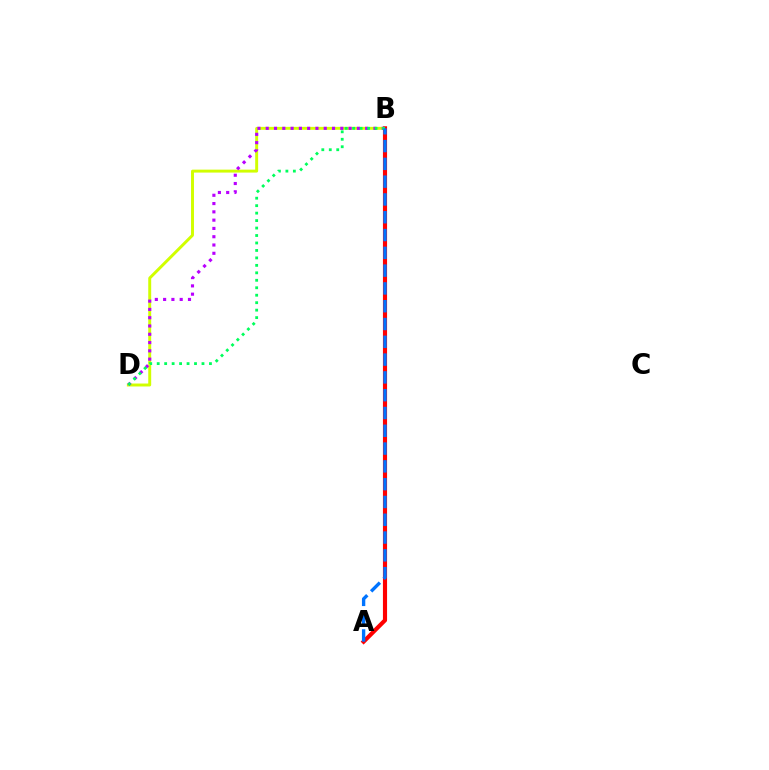{('B', 'D'): [{'color': '#d1ff00', 'line_style': 'solid', 'thickness': 2.12}, {'color': '#b900ff', 'line_style': 'dotted', 'thickness': 2.25}, {'color': '#00ff5c', 'line_style': 'dotted', 'thickness': 2.03}], ('A', 'B'): [{'color': '#ff0000', 'line_style': 'solid', 'thickness': 2.97}, {'color': '#0074ff', 'line_style': 'dashed', 'thickness': 2.42}]}